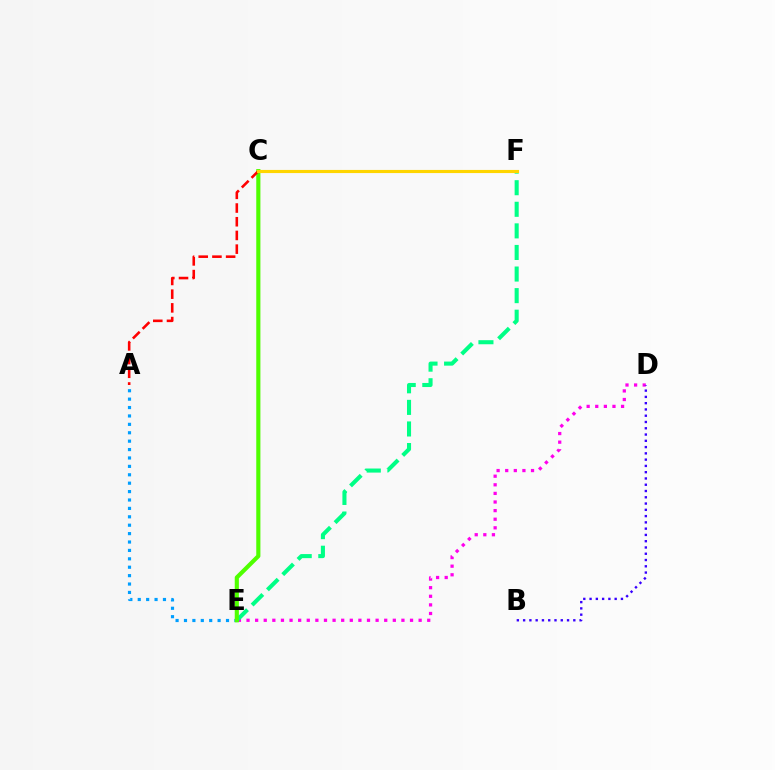{('D', 'E'): [{'color': '#ff00ed', 'line_style': 'dotted', 'thickness': 2.34}], ('E', 'F'): [{'color': '#00ff86', 'line_style': 'dashed', 'thickness': 2.93}], ('A', 'E'): [{'color': '#009eff', 'line_style': 'dotted', 'thickness': 2.28}], ('C', 'E'): [{'color': '#4fff00', 'line_style': 'solid', 'thickness': 2.98}], ('A', 'C'): [{'color': '#ff0000', 'line_style': 'dashed', 'thickness': 1.86}], ('B', 'D'): [{'color': '#3700ff', 'line_style': 'dotted', 'thickness': 1.7}], ('C', 'F'): [{'color': '#ffd500', 'line_style': 'solid', 'thickness': 2.26}]}